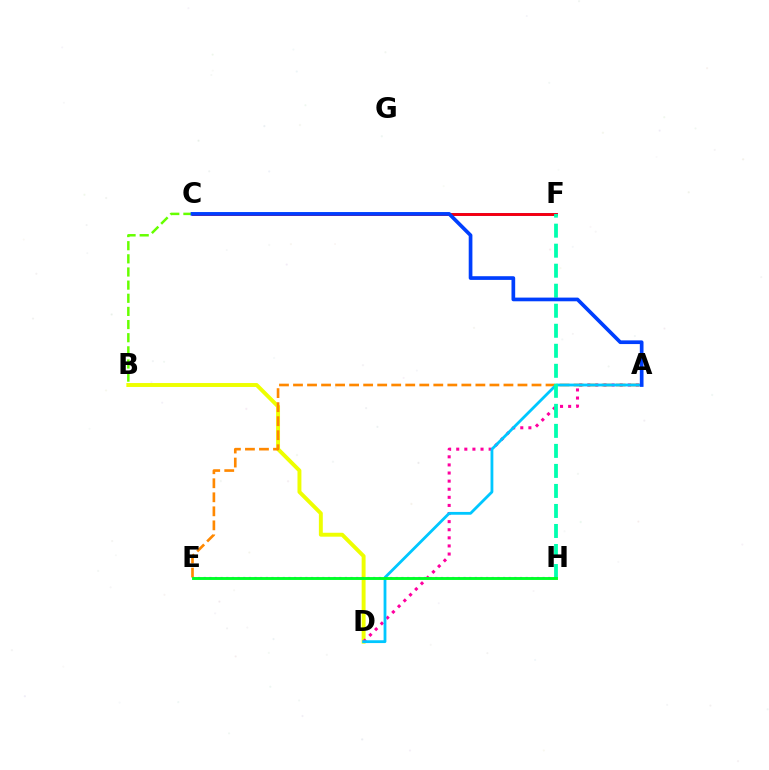{('B', 'D'): [{'color': '#eeff00', 'line_style': 'solid', 'thickness': 2.83}], ('C', 'F'): [{'color': '#4f00ff', 'line_style': 'solid', 'thickness': 2.02}, {'color': '#ff0000', 'line_style': 'solid', 'thickness': 1.95}], ('A', 'D'): [{'color': '#ff00a0', 'line_style': 'dotted', 'thickness': 2.2}, {'color': '#00c7ff', 'line_style': 'solid', 'thickness': 2.02}], ('A', 'E'): [{'color': '#ff8800', 'line_style': 'dashed', 'thickness': 1.91}], ('E', 'H'): [{'color': '#d600ff', 'line_style': 'dotted', 'thickness': 1.53}, {'color': '#00ff27', 'line_style': 'solid', 'thickness': 2.09}], ('B', 'C'): [{'color': '#66ff00', 'line_style': 'dashed', 'thickness': 1.79}], ('F', 'H'): [{'color': '#00ffaf', 'line_style': 'dashed', 'thickness': 2.72}], ('A', 'C'): [{'color': '#003fff', 'line_style': 'solid', 'thickness': 2.66}]}